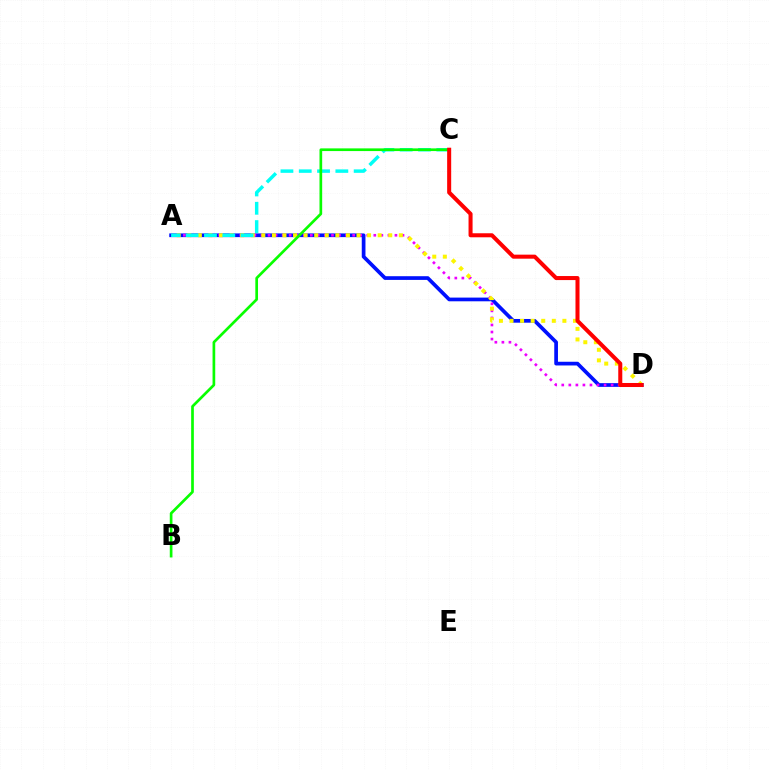{('A', 'D'): [{'color': '#0010ff', 'line_style': 'solid', 'thickness': 2.67}, {'color': '#ee00ff', 'line_style': 'dotted', 'thickness': 1.92}, {'color': '#fcf500', 'line_style': 'dotted', 'thickness': 2.87}], ('A', 'C'): [{'color': '#00fff6', 'line_style': 'dashed', 'thickness': 2.49}], ('B', 'C'): [{'color': '#08ff00', 'line_style': 'solid', 'thickness': 1.93}], ('C', 'D'): [{'color': '#ff0000', 'line_style': 'solid', 'thickness': 2.9}]}